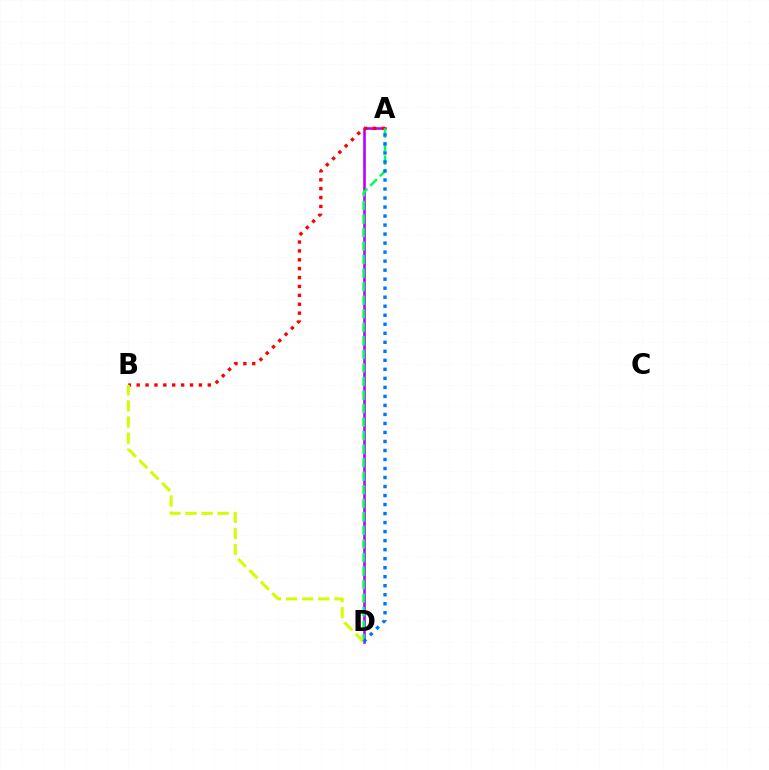{('A', 'D'): [{'color': '#b900ff', 'line_style': 'solid', 'thickness': 1.88}, {'color': '#00ff5c', 'line_style': 'dashed', 'thickness': 1.84}, {'color': '#0074ff', 'line_style': 'dotted', 'thickness': 2.45}], ('A', 'B'): [{'color': '#ff0000', 'line_style': 'dotted', 'thickness': 2.41}], ('B', 'D'): [{'color': '#d1ff00', 'line_style': 'dashed', 'thickness': 2.19}]}